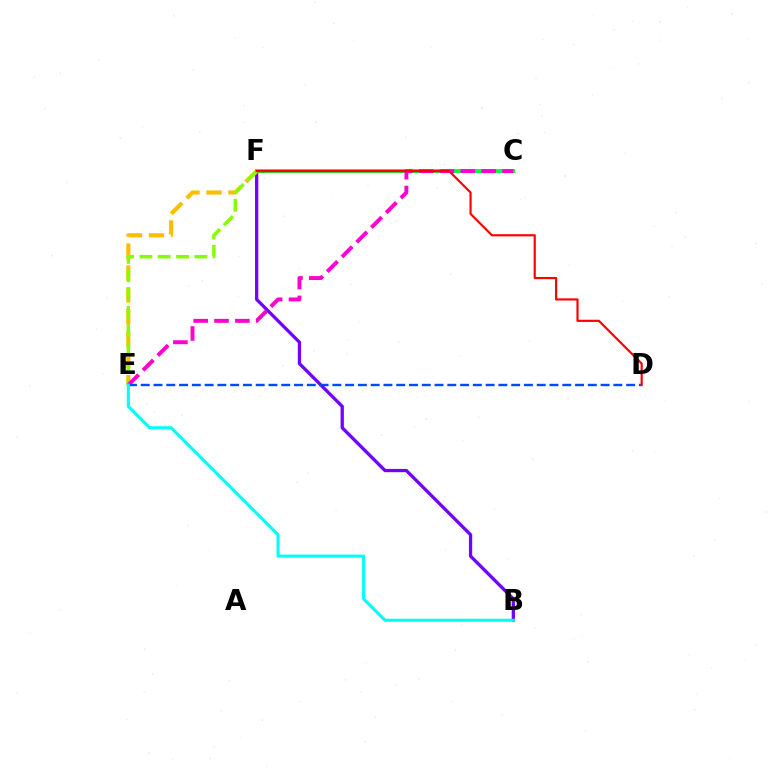{('B', 'F'): [{'color': '#7200ff', 'line_style': 'solid', 'thickness': 2.36}], ('E', 'F'): [{'color': '#ffbd00', 'line_style': 'dashed', 'thickness': 2.98}, {'color': '#84ff00', 'line_style': 'dashed', 'thickness': 2.49}], ('C', 'F'): [{'color': '#00ff39', 'line_style': 'solid', 'thickness': 2.83}], ('C', 'E'): [{'color': '#ff00cf', 'line_style': 'dashed', 'thickness': 2.83}], ('D', 'E'): [{'color': '#004bff', 'line_style': 'dashed', 'thickness': 1.74}], ('B', 'E'): [{'color': '#00fff6', 'line_style': 'solid', 'thickness': 2.22}], ('D', 'F'): [{'color': '#ff0000', 'line_style': 'solid', 'thickness': 1.57}]}